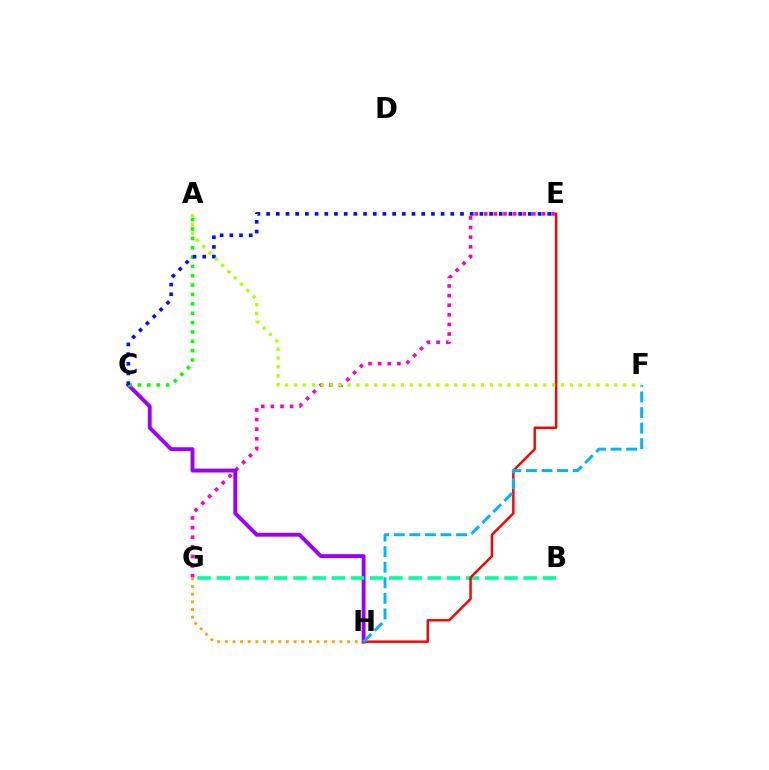{('E', 'G'): [{'color': '#ff00bd', 'line_style': 'dotted', 'thickness': 2.61}], ('C', 'H'): [{'color': '#9b00ff', 'line_style': 'solid', 'thickness': 2.8}], ('G', 'H'): [{'color': '#ffa500', 'line_style': 'dotted', 'thickness': 2.08}], ('B', 'G'): [{'color': '#00ff9d', 'line_style': 'dashed', 'thickness': 2.61}], ('E', 'H'): [{'color': '#ff0000', 'line_style': 'solid', 'thickness': 1.77}], ('A', 'C'): [{'color': '#08ff00', 'line_style': 'dotted', 'thickness': 2.54}], ('F', 'H'): [{'color': '#00b5ff', 'line_style': 'dashed', 'thickness': 2.12}], ('A', 'F'): [{'color': '#b3ff00', 'line_style': 'dotted', 'thickness': 2.42}], ('C', 'E'): [{'color': '#0010ff', 'line_style': 'dotted', 'thickness': 2.63}]}